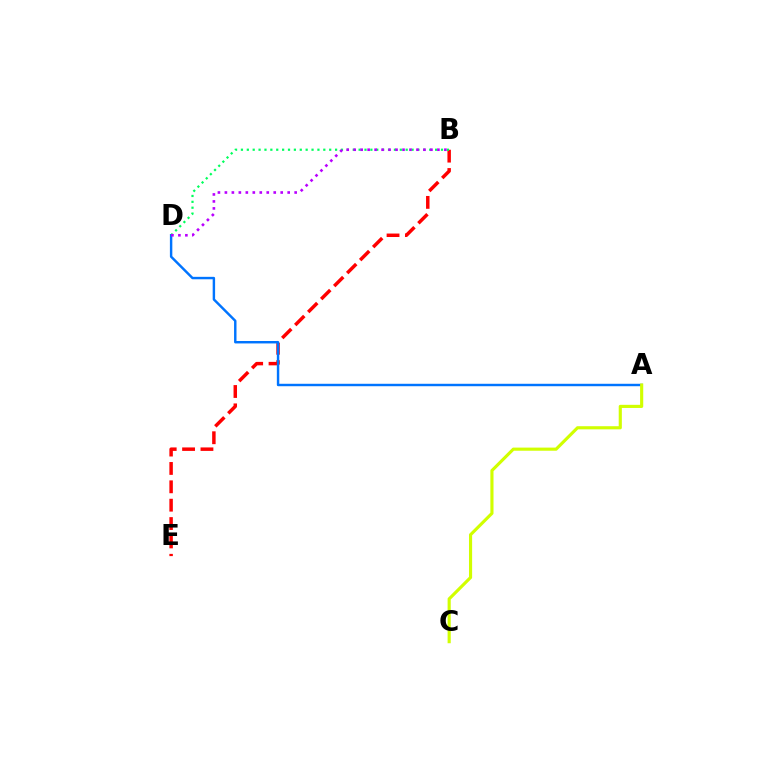{('B', 'E'): [{'color': '#ff0000', 'line_style': 'dashed', 'thickness': 2.5}], ('B', 'D'): [{'color': '#00ff5c', 'line_style': 'dotted', 'thickness': 1.6}, {'color': '#b900ff', 'line_style': 'dotted', 'thickness': 1.9}], ('A', 'D'): [{'color': '#0074ff', 'line_style': 'solid', 'thickness': 1.75}], ('A', 'C'): [{'color': '#d1ff00', 'line_style': 'solid', 'thickness': 2.26}]}